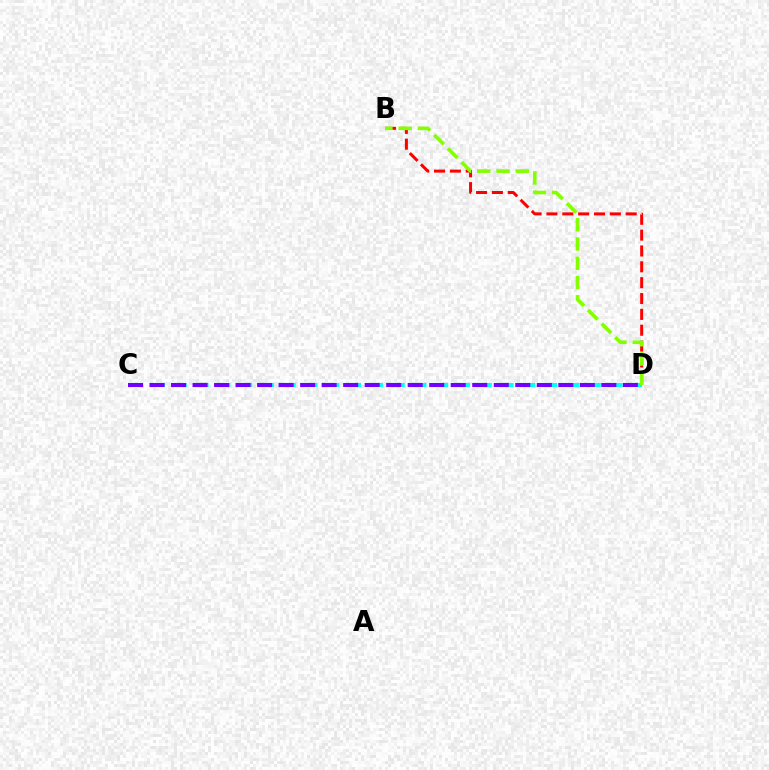{('C', 'D'): [{'color': '#00fff6', 'line_style': 'dashed', 'thickness': 2.96}, {'color': '#7200ff', 'line_style': 'dashed', 'thickness': 2.92}], ('B', 'D'): [{'color': '#ff0000', 'line_style': 'dashed', 'thickness': 2.15}, {'color': '#84ff00', 'line_style': 'dashed', 'thickness': 2.62}]}